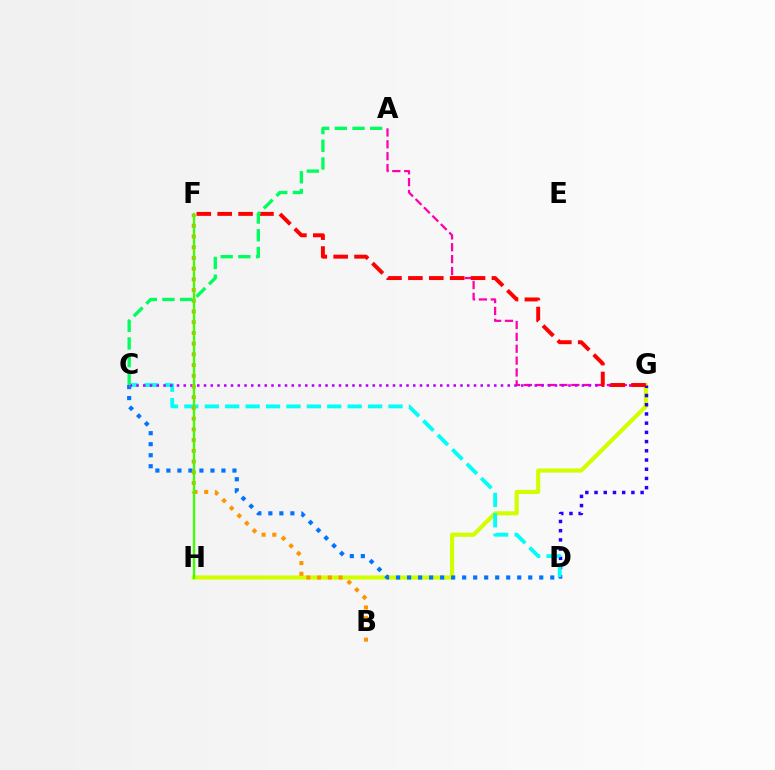{('G', 'H'): [{'color': '#d1ff00', 'line_style': 'solid', 'thickness': 2.98}], ('D', 'G'): [{'color': '#2500ff', 'line_style': 'dotted', 'thickness': 2.5}], ('C', 'D'): [{'color': '#0074ff', 'line_style': 'dotted', 'thickness': 2.99}, {'color': '#00fff6', 'line_style': 'dashed', 'thickness': 2.77}], ('A', 'G'): [{'color': '#ff00ac', 'line_style': 'dashed', 'thickness': 1.61}], ('C', 'G'): [{'color': '#b900ff', 'line_style': 'dotted', 'thickness': 1.83}], ('B', 'F'): [{'color': '#ff9400', 'line_style': 'dotted', 'thickness': 2.91}], ('F', 'G'): [{'color': '#ff0000', 'line_style': 'dashed', 'thickness': 2.84}], ('F', 'H'): [{'color': '#3dff00', 'line_style': 'solid', 'thickness': 1.65}], ('A', 'C'): [{'color': '#00ff5c', 'line_style': 'dashed', 'thickness': 2.4}]}